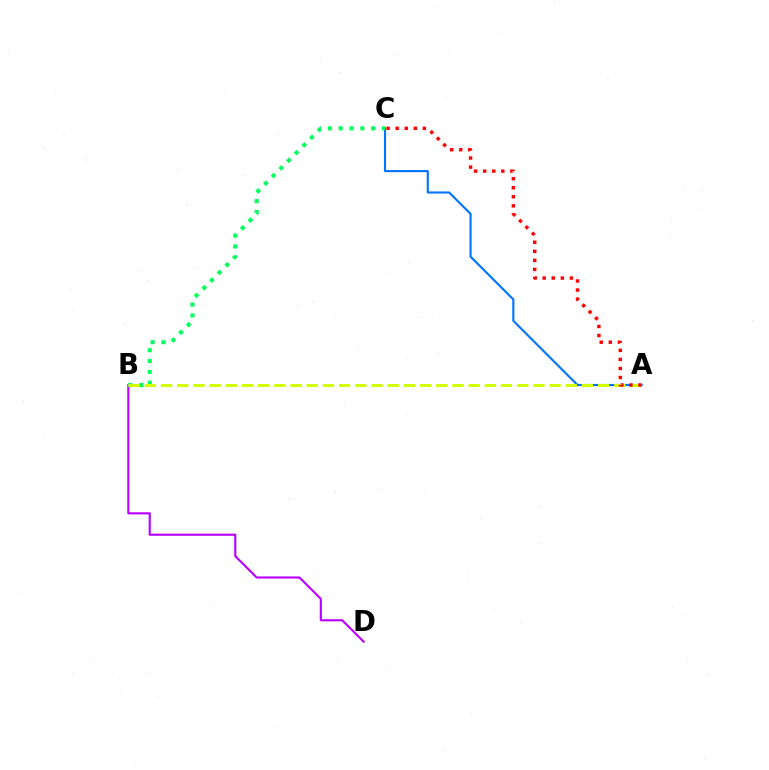{('B', 'D'): [{'color': '#b900ff', 'line_style': 'solid', 'thickness': 1.54}], ('A', 'C'): [{'color': '#0074ff', 'line_style': 'solid', 'thickness': 1.54}, {'color': '#ff0000', 'line_style': 'dotted', 'thickness': 2.46}], ('B', 'C'): [{'color': '#00ff5c', 'line_style': 'dotted', 'thickness': 2.94}], ('A', 'B'): [{'color': '#d1ff00', 'line_style': 'dashed', 'thickness': 2.2}]}